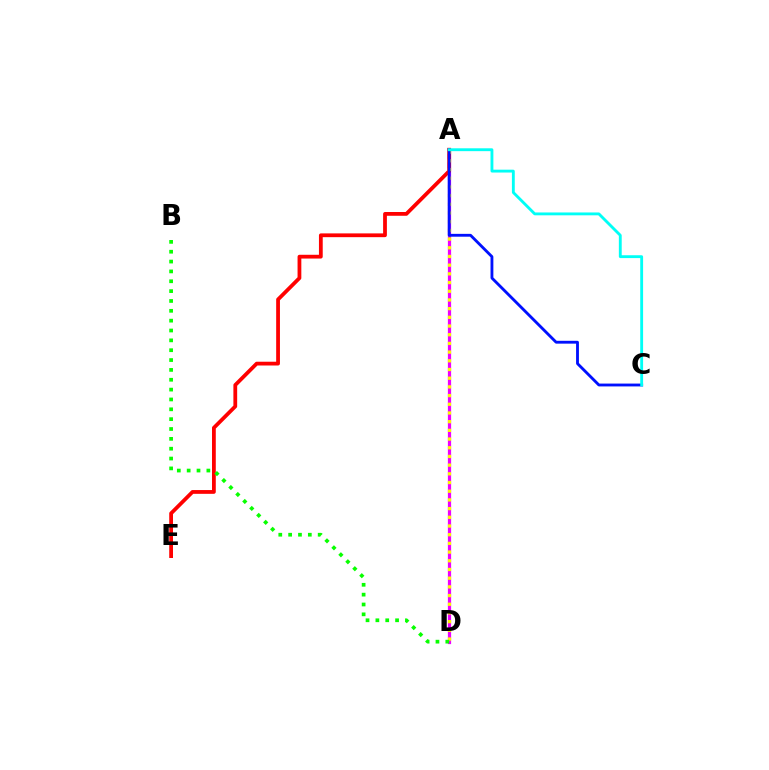{('A', 'D'): [{'color': '#ee00ff', 'line_style': 'solid', 'thickness': 2.32}, {'color': '#fcf500', 'line_style': 'dotted', 'thickness': 2.36}], ('A', 'E'): [{'color': '#ff0000', 'line_style': 'solid', 'thickness': 2.72}], ('A', 'C'): [{'color': '#0010ff', 'line_style': 'solid', 'thickness': 2.05}, {'color': '#00fff6', 'line_style': 'solid', 'thickness': 2.06}], ('B', 'D'): [{'color': '#08ff00', 'line_style': 'dotted', 'thickness': 2.68}]}